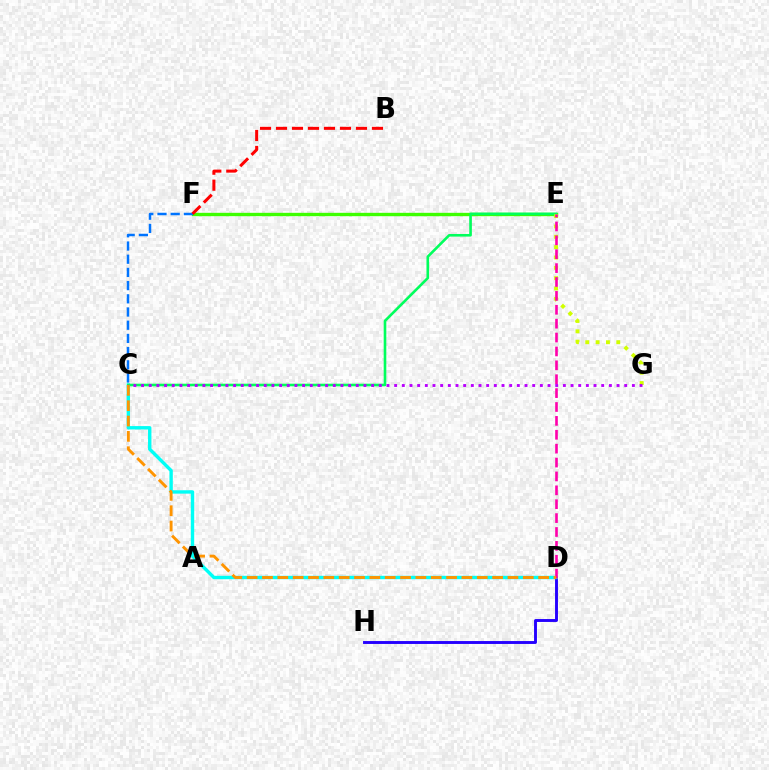{('D', 'H'): [{'color': '#2500ff', 'line_style': 'solid', 'thickness': 2.09}], ('E', 'F'): [{'color': '#3dff00', 'line_style': 'solid', 'thickness': 2.42}], ('C', 'D'): [{'color': '#00fff6', 'line_style': 'solid', 'thickness': 2.44}, {'color': '#ff9400', 'line_style': 'dashed', 'thickness': 2.08}], ('C', 'E'): [{'color': '#00ff5c', 'line_style': 'solid', 'thickness': 1.88}], ('E', 'G'): [{'color': '#d1ff00', 'line_style': 'dotted', 'thickness': 2.81}], ('D', 'E'): [{'color': '#ff00ac', 'line_style': 'dashed', 'thickness': 1.89}], ('C', 'F'): [{'color': '#0074ff', 'line_style': 'dashed', 'thickness': 1.79}], ('B', 'F'): [{'color': '#ff0000', 'line_style': 'dashed', 'thickness': 2.17}], ('C', 'G'): [{'color': '#b900ff', 'line_style': 'dotted', 'thickness': 2.08}]}